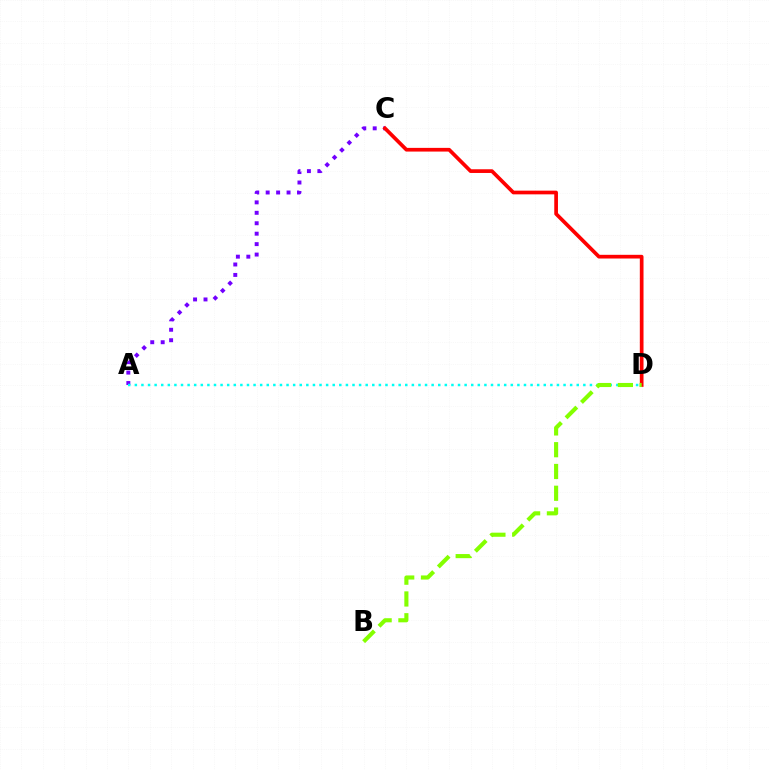{('A', 'C'): [{'color': '#7200ff', 'line_style': 'dotted', 'thickness': 2.84}], ('C', 'D'): [{'color': '#ff0000', 'line_style': 'solid', 'thickness': 2.66}], ('A', 'D'): [{'color': '#00fff6', 'line_style': 'dotted', 'thickness': 1.79}], ('B', 'D'): [{'color': '#84ff00', 'line_style': 'dashed', 'thickness': 2.96}]}